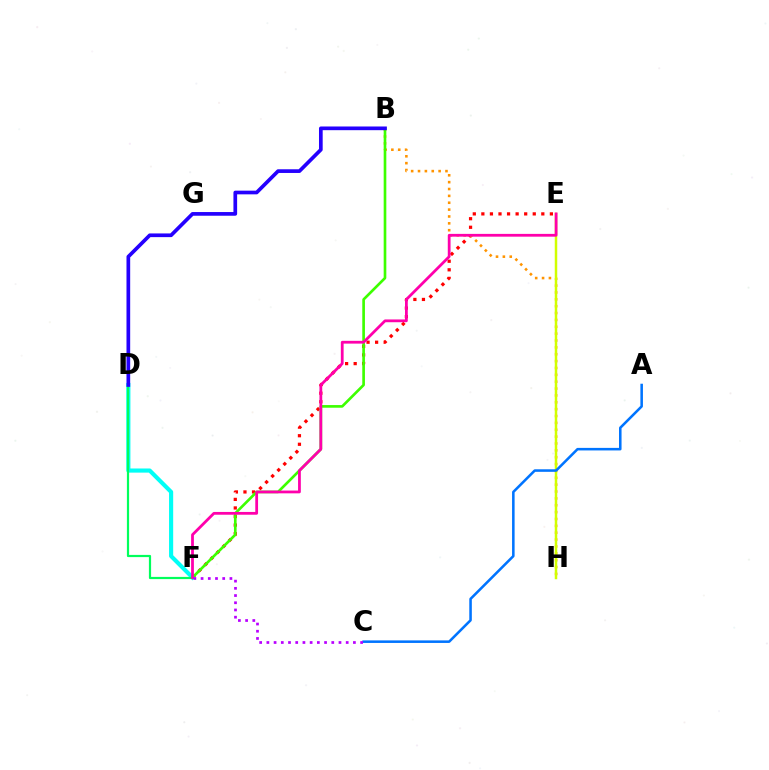{('E', 'F'): [{'color': '#ff0000', 'line_style': 'dotted', 'thickness': 2.33}, {'color': '#ff00ac', 'line_style': 'solid', 'thickness': 2.0}], ('D', 'F'): [{'color': '#00fff6', 'line_style': 'solid', 'thickness': 2.98}, {'color': '#00ff5c', 'line_style': 'solid', 'thickness': 1.59}], ('B', 'H'): [{'color': '#ff9400', 'line_style': 'dotted', 'thickness': 1.86}], ('E', 'H'): [{'color': '#d1ff00', 'line_style': 'solid', 'thickness': 1.79}], ('B', 'F'): [{'color': '#3dff00', 'line_style': 'solid', 'thickness': 1.91}], ('A', 'C'): [{'color': '#0074ff', 'line_style': 'solid', 'thickness': 1.84}], ('B', 'D'): [{'color': '#2500ff', 'line_style': 'solid', 'thickness': 2.66}], ('C', 'F'): [{'color': '#b900ff', 'line_style': 'dotted', 'thickness': 1.96}]}